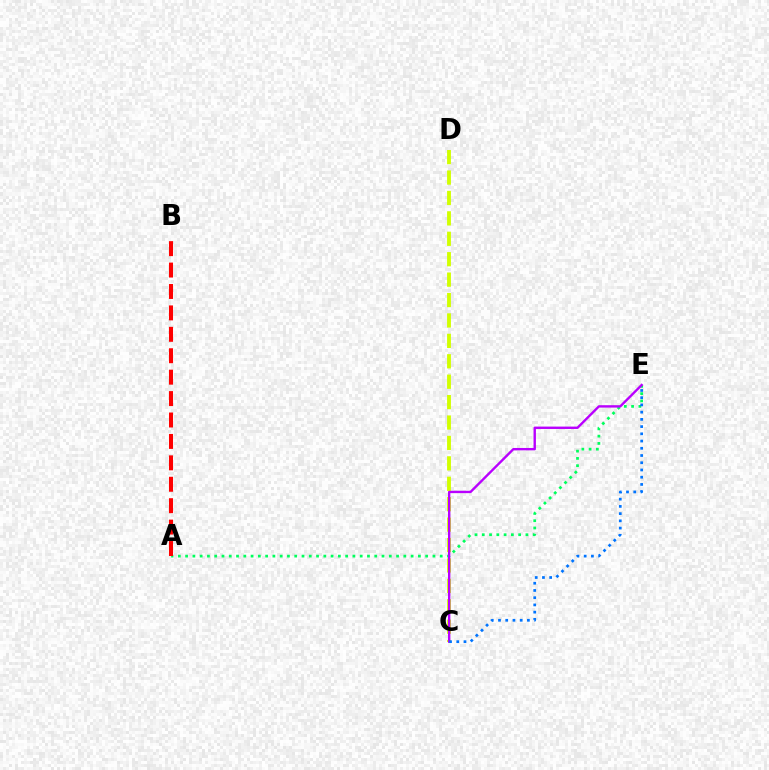{('A', 'E'): [{'color': '#00ff5c', 'line_style': 'dotted', 'thickness': 1.98}], ('C', 'D'): [{'color': '#d1ff00', 'line_style': 'dashed', 'thickness': 2.77}], ('C', 'E'): [{'color': '#b900ff', 'line_style': 'solid', 'thickness': 1.72}, {'color': '#0074ff', 'line_style': 'dotted', 'thickness': 1.96}], ('A', 'B'): [{'color': '#ff0000', 'line_style': 'dashed', 'thickness': 2.91}]}